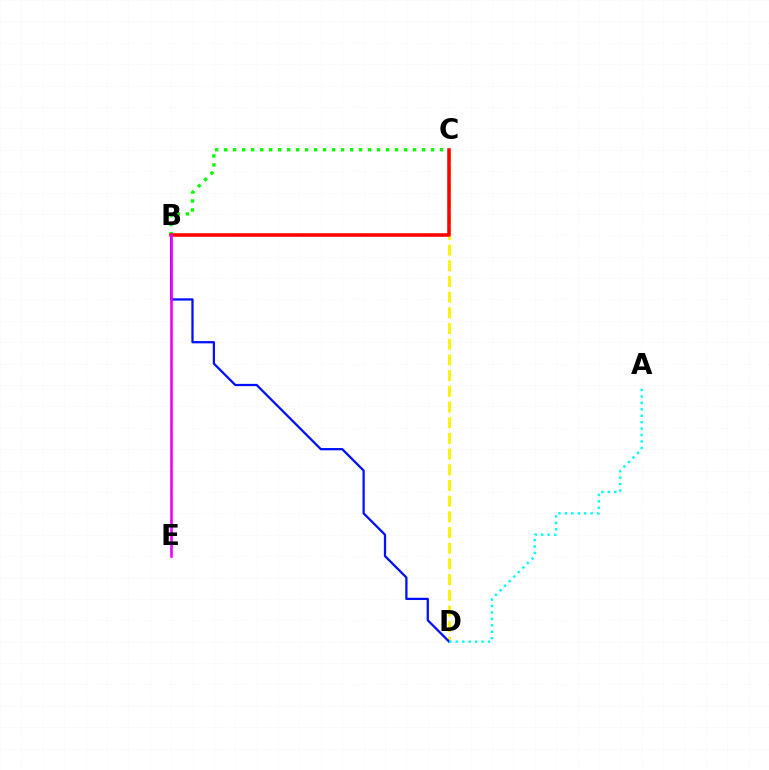{('C', 'D'): [{'color': '#fcf500', 'line_style': 'dashed', 'thickness': 2.13}], ('B', 'D'): [{'color': '#0010ff', 'line_style': 'solid', 'thickness': 1.63}], ('B', 'C'): [{'color': '#08ff00', 'line_style': 'dotted', 'thickness': 2.44}, {'color': '#ff0000', 'line_style': 'solid', 'thickness': 2.54}], ('A', 'D'): [{'color': '#00fff6', 'line_style': 'dotted', 'thickness': 1.75}], ('B', 'E'): [{'color': '#ee00ff', 'line_style': 'solid', 'thickness': 1.89}]}